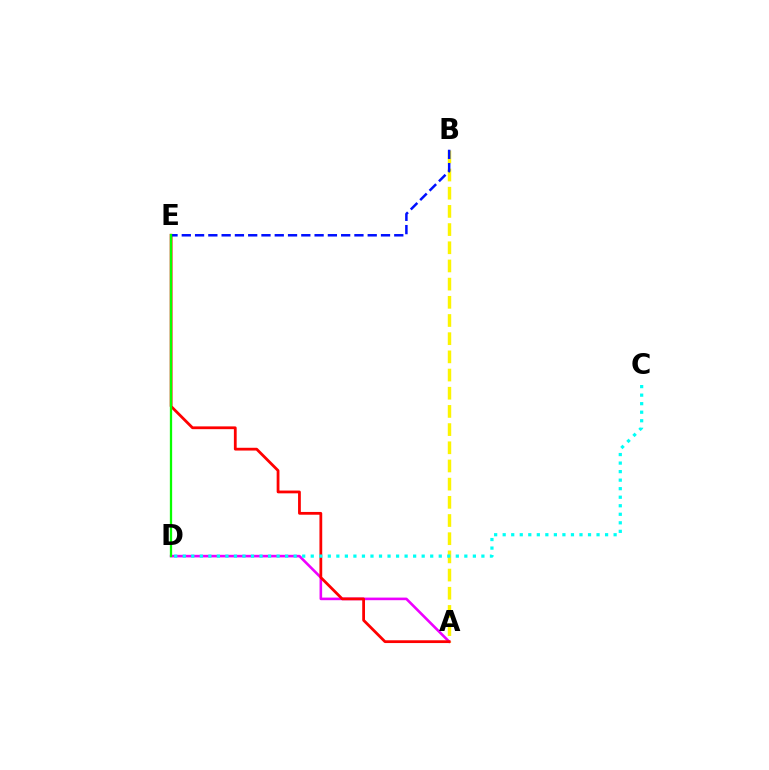{('A', 'D'): [{'color': '#ee00ff', 'line_style': 'solid', 'thickness': 1.87}], ('A', 'B'): [{'color': '#fcf500', 'line_style': 'dashed', 'thickness': 2.47}], ('A', 'E'): [{'color': '#ff0000', 'line_style': 'solid', 'thickness': 2.0}], ('B', 'E'): [{'color': '#0010ff', 'line_style': 'dashed', 'thickness': 1.8}], ('D', 'E'): [{'color': '#08ff00', 'line_style': 'solid', 'thickness': 1.65}], ('C', 'D'): [{'color': '#00fff6', 'line_style': 'dotted', 'thickness': 2.32}]}